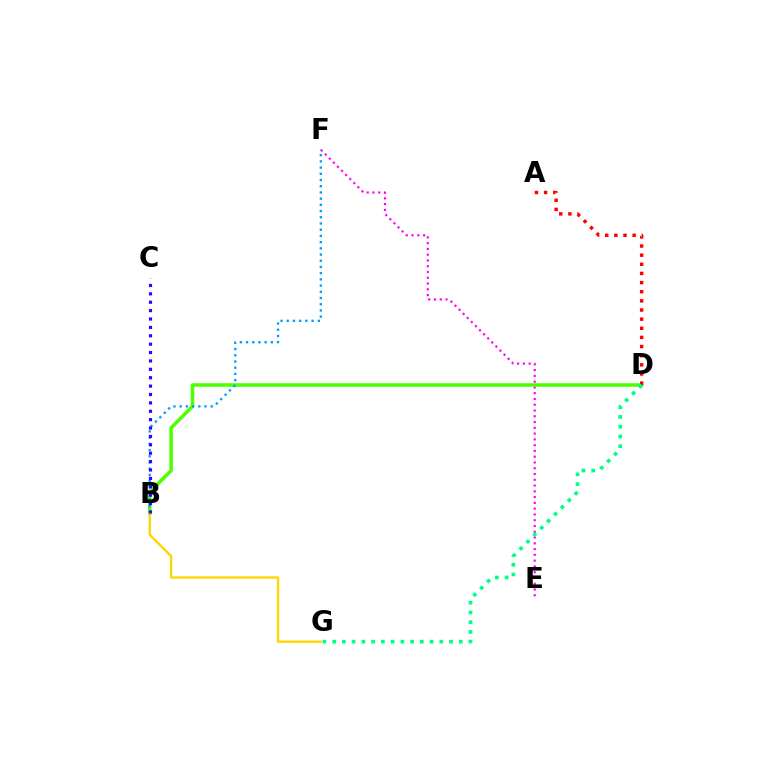{('E', 'F'): [{'color': '#ff00ed', 'line_style': 'dotted', 'thickness': 1.57}], ('B', 'D'): [{'color': '#4fff00', 'line_style': 'solid', 'thickness': 2.55}], ('B', 'F'): [{'color': '#009eff', 'line_style': 'dotted', 'thickness': 1.69}], ('A', 'D'): [{'color': '#ff0000', 'line_style': 'dotted', 'thickness': 2.48}], ('B', 'G'): [{'color': '#ffd500', 'line_style': 'solid', 'thickness': 1.68}], ('D', 'G'): [{'color': '#00ff86', 'line_style': 'dotted', 'thickness': 2.65}], ('B', 'C'): [{'color': '#3700ff', 'line_style': 'dotted', 'thickness': 2.28}]}